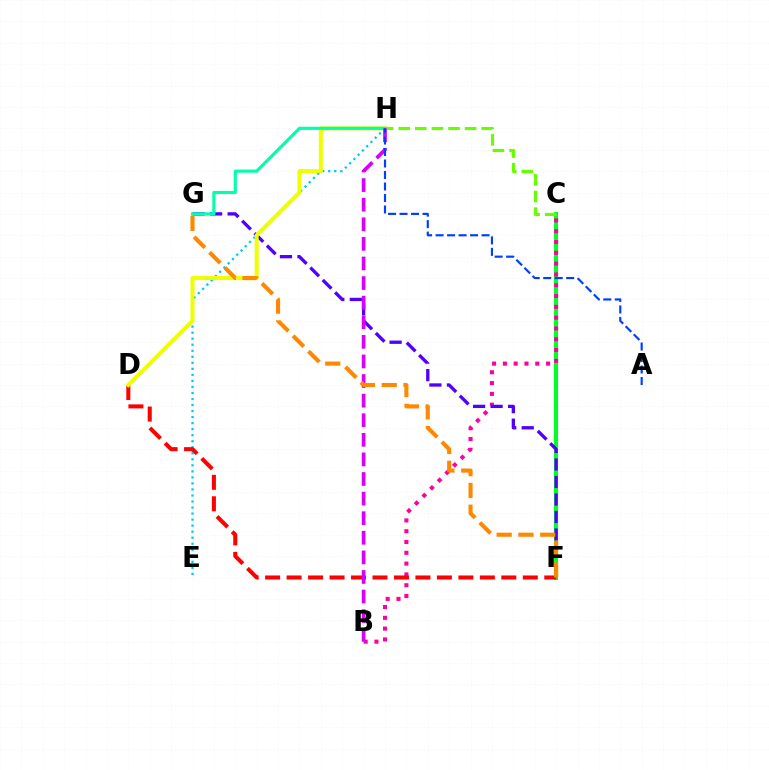{('E', 'H'): [{'color': '#00c7ff', 'line_style': 'dotted', 'thickness': 1.64}], ('C', 'F'): [{'color': '#00ff27', 'line_style': 'solid', 'thickness': 2.95}], ('C', 'H'): [{'color': '#66ff00', 'line_style': 'dashed', 'thickness': 2.26}], ('B', 'C'): [{'color': '#ff00a0', 'line_style': 'dotted', 'thickness': 2.93}], ('F', 'G'): [{'color': '#4f00ff', 'line_style': 'dashed', 'thickness': 2.38}, {'color': '#ff8800', 'line_style': 'dashed', 'thickness': 2.96}], ('D', 'F'): [{'color': '#ff0000', 'line_style': 'dashed', 'thickness': 2.92}], ('D', 'H'): [{'color': '#eeff00', 'line_style': 'solid', 'thickness': 2.89}], ('G', 'H'): [{'color': '#00ffaf', 'line_style': 'solid', 'thickness': 2.26}], ('B', 'H'): [{'color': '#d600ff', 'line_style': 'dashed', 'thickness': 2.66}], ('A', 'H'): [{'color': '#003fff', 'line_style': 'dashed', 'thickness': 1.56}]}